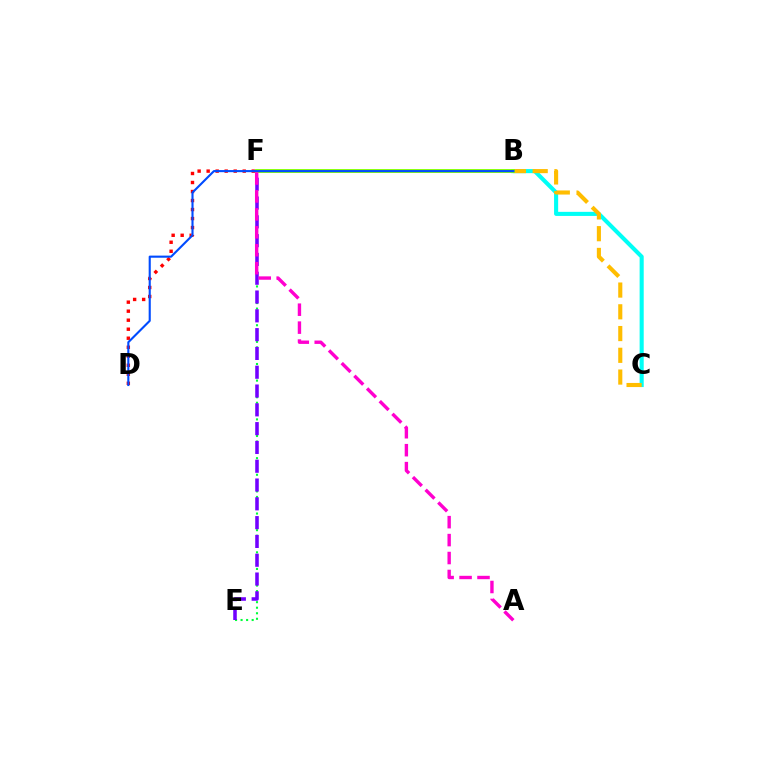{('B', 'C'): [{'color': '#00fff6', 'line_style': 'solid', 'thickness': 2.95}, {'color': '#ffbd00', 'line_style': 'dashed', 'thickness': 2.95}], ('D', 'F'): [{'color': '#ff0000', 'line_style': 'dotted', 'thickness': 2.45}], ('E', 'F'): [{'color': '#00ff39', 'line_style': 'dotted', 'thickness': 1.5}, {'color': '#7200ff', 'line_style': 'dashed', 'thickness': 2.55}], ('B', 'F'): [{'color': '#84ff00', 'line_style': 'solid', 'thickness': 2.78}], ('B', 'D'): [{'color': '#004bff', 'line_style': 'solid', 'thickness': 1.52}], ('A', 'F'): [{'color': '#ff00cf', 'line_style': 'dashed', 'thickness': 2.44}]}